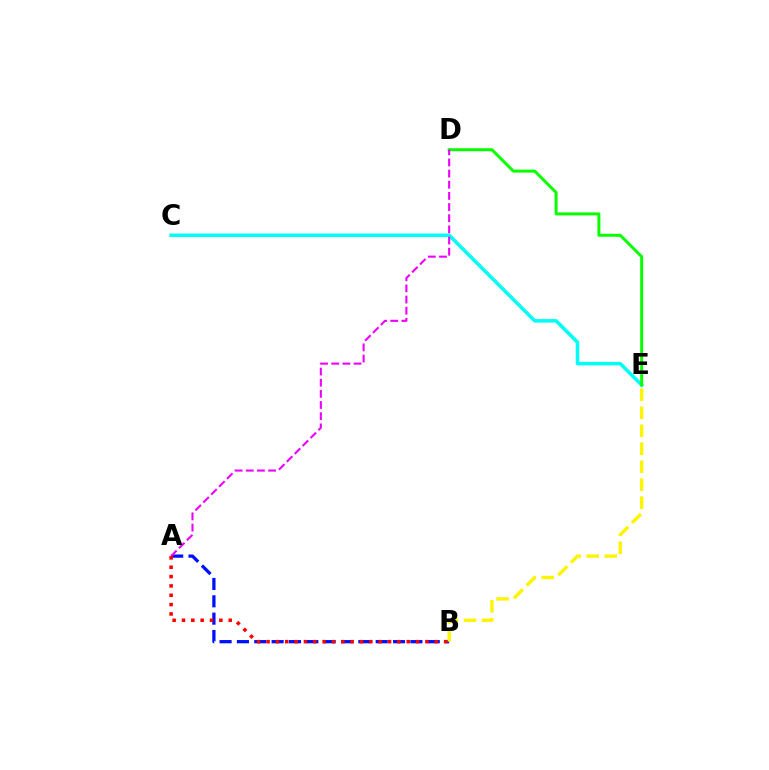{('C', 'E'): [{'color': '#00fff6', 'line_style': 'solid', 'thickness': 2.54}], ('A', 'B'): [{'color': '#0010ff', 'line_style': 'dashed', 'thickness': 2.36}, {'color': '#ff0000', 'line_style': 'dotted', 'thickness': 2.54}], ('B', 'E'): [{'color': '#fcf500', 'line_style': 'dashed', 'thickness': 2.44}], ('D', 'E'): [{'color': '#08ff00', 'line_style': 'solid', 'thickness': 2.15}], ('A', 'D'): [{'color': '#ee00ff', 'line_style': 'dashed', 'thickness': 1.52}]}